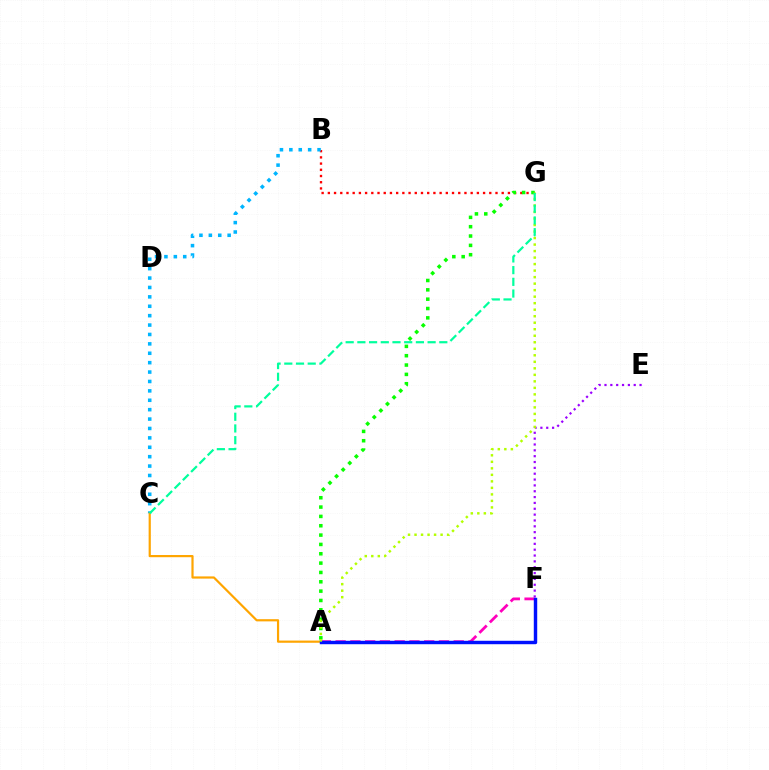{('B', 'G'): [{'color': '#ff0000', 'line_style': 'dotted', 'thickness': 1.69}], ('A', 'G'): [{'color': '#08ff00', 'line_style': 'dotted', 'thickness': 2.54}, {'color': '#b3ff00', 'line_style': 'dotted', 'thickness': 1.77}], ('B', 'C'): [{'color': '#00b5ff', 'line_style': 'dotted', 'thickness': 2.55}], ('E', 'F'): [{'color': '#9b00ff', 'line_style': 'dotted', 'thickness': 1.59}], ('A', 'C'): [{'color': '#ffa500', 'line_style': 'solid', 'thickness': 1.58}], ('A', 'F'): [{'color': '#ff00bd', 'line_style': 'dashed', 'thickness': 2.01}, {'color': '#0010ff', 'line_style': 'solid', 'thickness': 2.47}], ('C', 'G'): [{'color': '#00ff9d', 'line_style': 'dashed', 'thickness': 1.59}]}